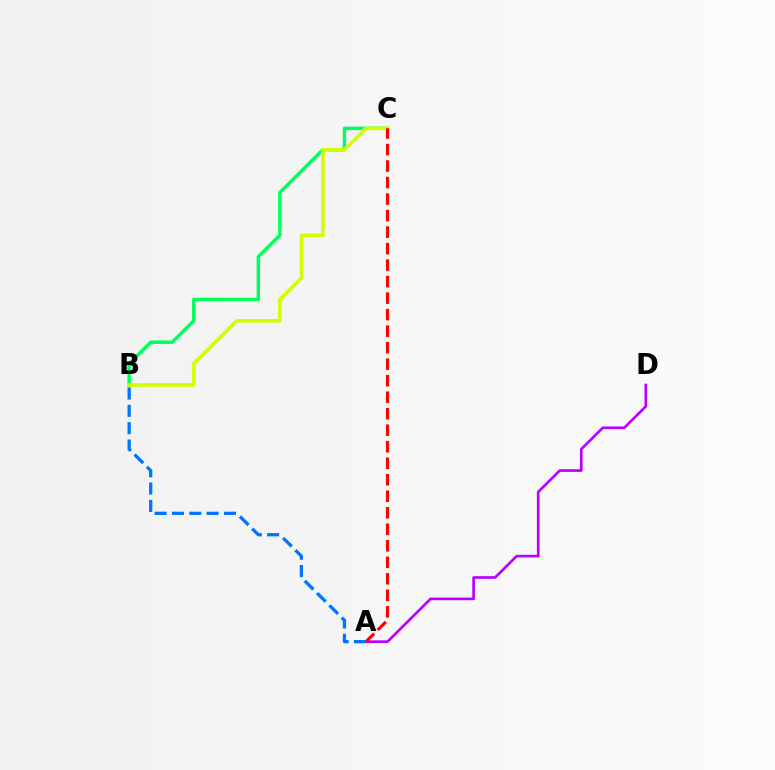{('A', 'D'): [{'color': '#b900ff', 'line_style': 'solid', 'thickness': 1.92}], ('B', 'C'): [{'color': '#00ff5c', 'line_style': 'solid', 'thickness': 2.47}, {'color': '#d1ff00', 'line_style': 'solid', 'thickness': 2.6}], ('A', 'C'): [{'color': '#ff0000', 'line_style': 'dashed', 'thickness': 2.24}], ('A', 'B'): [{'color': '#0074ff', 'line_style': 'dashed', 'thickness': 2.35}]}